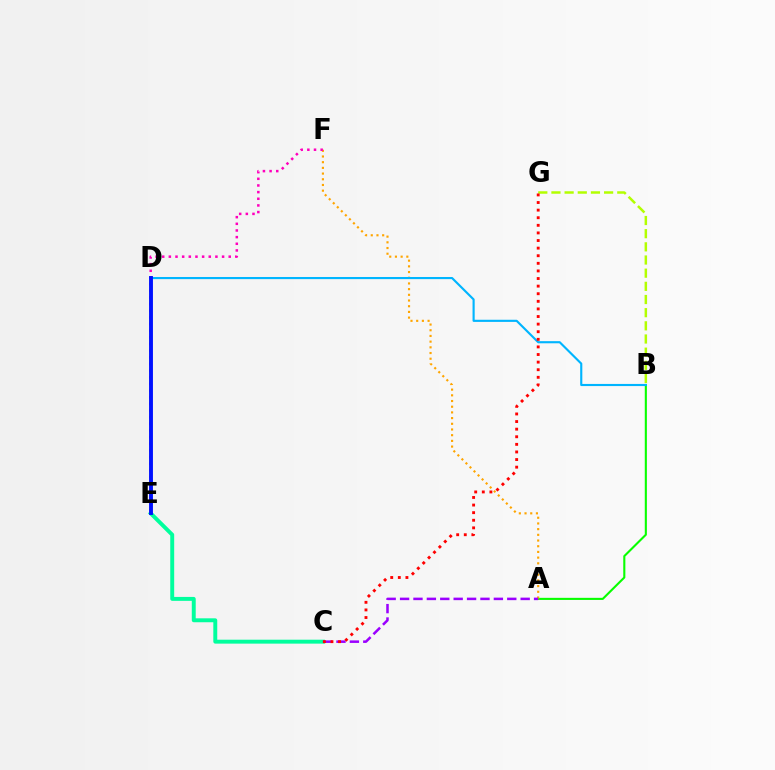{('A', 'B'): [{'color': '#08ff00', 'line_style': 'solid', 'thickness': 1.51}], ('C', 'E'): [{'color': '#00ff9d', 'line_style': 'solid', 'thickness': 2.83}], ('A', 'F'): [{'color': '#ffa500', 'line_style': 'dotted', 'thickness': 1.55}], ('B', 'D'): [{'color': '#00b5ff', 'line_style': 'solid', 'thickness': 1.54}], ('B', 'G'): [{'color': '#b3ff00', 'line_style': 'dashed', 'thickness': 1.79}], ('A', 'C'): [{'color': '#9b00ff', 'line_style': 'dashed', 'thickness': 1.82}], ('C', 'G'): [{'color': '#ff0000', 'line_style': 'dotted', 'thickness': 2.06}], ('E', 'F'): [{'color': '#ff00bd', 'line_style': 'dotted', 'thickness': 1.81}], ('D', 'E'): [{'color': '#0010ff', 'line_style': 'solid', 'thickness': 2.8}]}